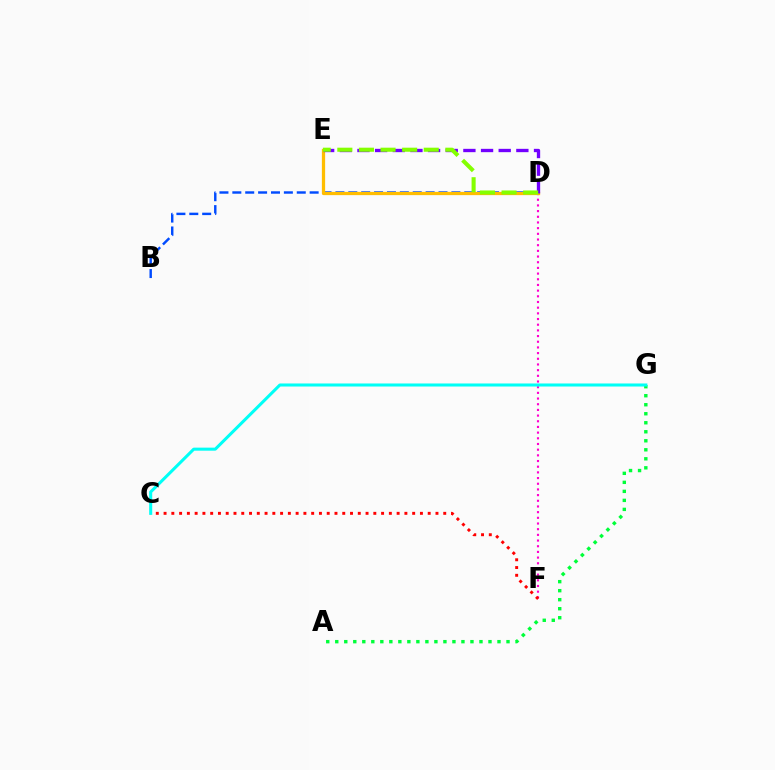{('D', 'F'): [{'color': '#ff00cf', 'line_style': 'dotted', 'thickness': 1.54}], ('A', 'G'): [{'color': '#00ff39', 'line_style': 'dotted', 'thickness': 2.45}], ('C', 'F'): [{'color': '#ff0000', 'line_style': 'dotted', 'thickness': 2.11}], ('B', 'D'): [{'color': '#004bff', 'line_style': 'dashed', 'thickness': 1.75}], ('D', 'E'): [{'color': '#ffbd00', 'line_style': 'solid', 'thickness': 2.34}, {'color': '#7200ff', 'line_style': 'dashed', 'thickness': 2.4}, {'color': '#84ff00', 'line_style': 'dashed', 'thickness': 2.93}], ('C', 'G'): [{'color': '#00fff6', 'line_style': 'solid', 'thickness': 2.19}]}